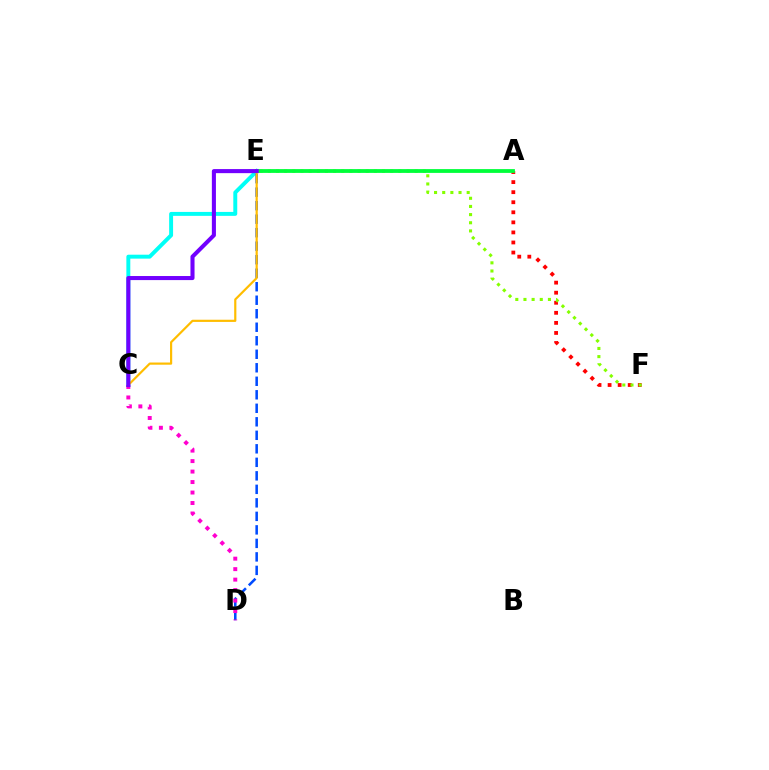{('C', 'E'): [{'color': '#00fff6', 'line_style': 'solid', 'thickness': 2.83}, {'color': '#ffbd00', 'line_style': 'solid', 'thickness': 1.58}, {'color': '#7200ff', 'line_style': 'solid', 'thickness': 2.93}], ('D', 'E'): [{'color': '#004bff', 'line_style': 'dashed', 'thickness': 1.84}], ('A', 'F'): [{'color': '#ff0000', 'line_style': 'dotted', 'thickness': 2.73}], ('E', 'F'): [{'color': '#84ff00', 'line_style': 'dotted', 'thickness': 2.22}], ('C', 'D'): [{'color': '#ff00cf', 'line_style': 'dotted', 'thickness': 2.85}], ('A', 'E'): [{'color': '#00ff39', 'line_style': 'solid', 'thickness': 2.73}]}